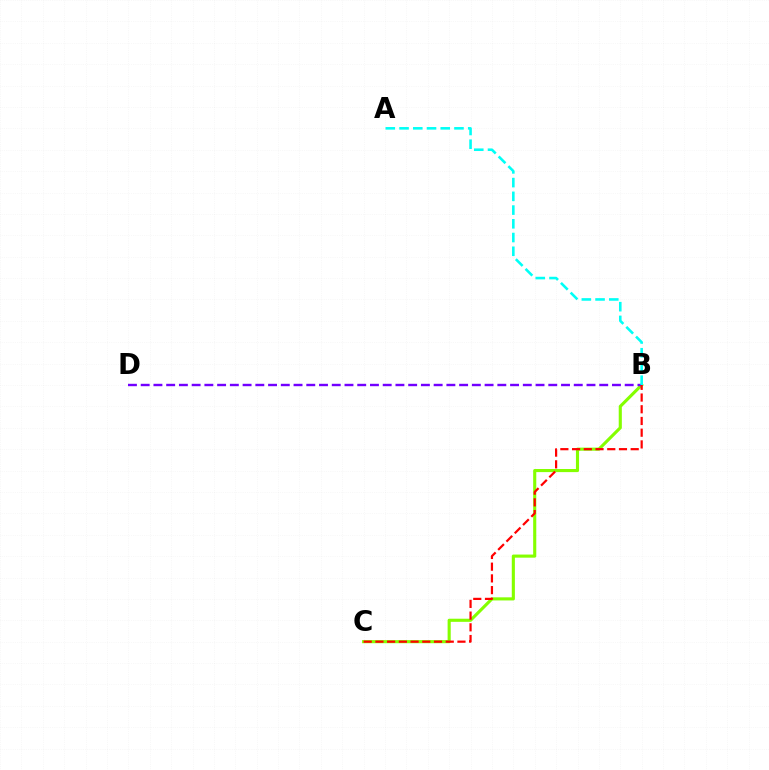{('B', 'C'): [{'color': '#84ff00', 'line_style': 'solid', 'thickness': 2.24}, {'color': '#ff0000', 'line_style': 'dashed', 'thickness': 1.59}], ('B', 'D'): [{'color': '#7200ff', 'line_style': 'dashed', 'thickness': 1.73}], ('A', 'B'): [{'color': '#00fff6', 'line_style': 'dashed', 'thickness': 1.87}]}